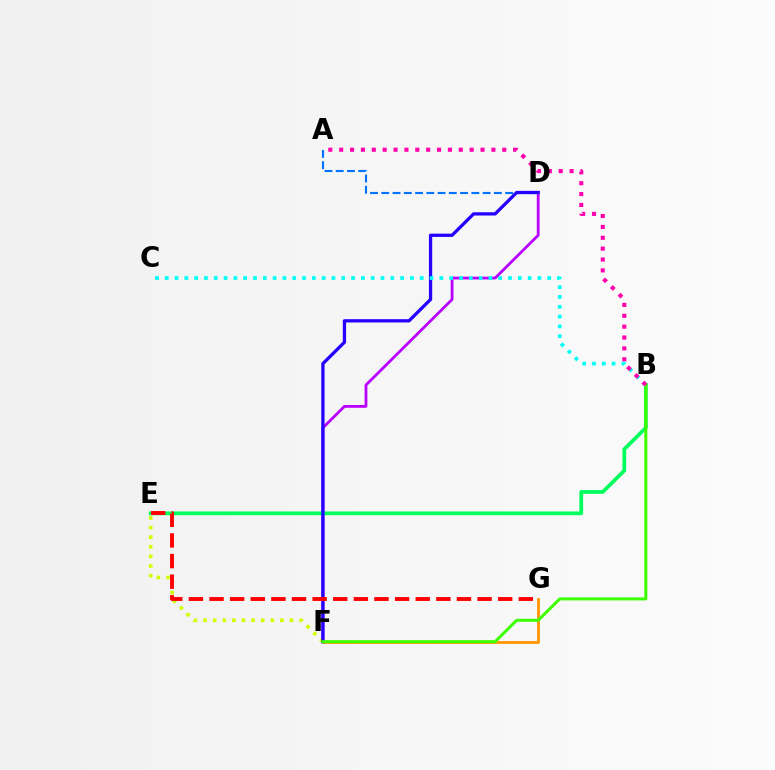{('D', 'F'): [{'color': '#b900ff', 'line_style': 'solid', 'thickness': 2.02}, {'color': '#2500ff', 'line_style': 'solid', 'thickness': 2.36}], ('B', 'E'): [{'color': '#00ff5c', 'line_style': 'solid', 'thickness': 2.7}], ('F', 'G'): [{'color': '#ff9400', 'line_style': 'solid', 'thickness': 2.0}], ('A', 'D'): [{'color': '#0074ff', 'line_style': 'dashed', 'thickness': 1.53}], ('E', 'F'): [{'color': '#d1ff00', 'line_style': 'dotted', 'thickness': 2.61}], ('B', 'C'): [{'color': '#00fff6', 'line_style': 'dotted', 'thickness': 2.66}], ('B', 'F'): [{'color': '#3dff00', 'line_style': 'solid', 'thickness': 2.17}], ('A', 'B'): [{'color': '#ff00ac', 'line_style': 'dotted', 'thickness': 2.95}], ('E', 'G'): [{'color': '#ff0000', 'line_style': 'dashed', 'thickness': 2.8}]}